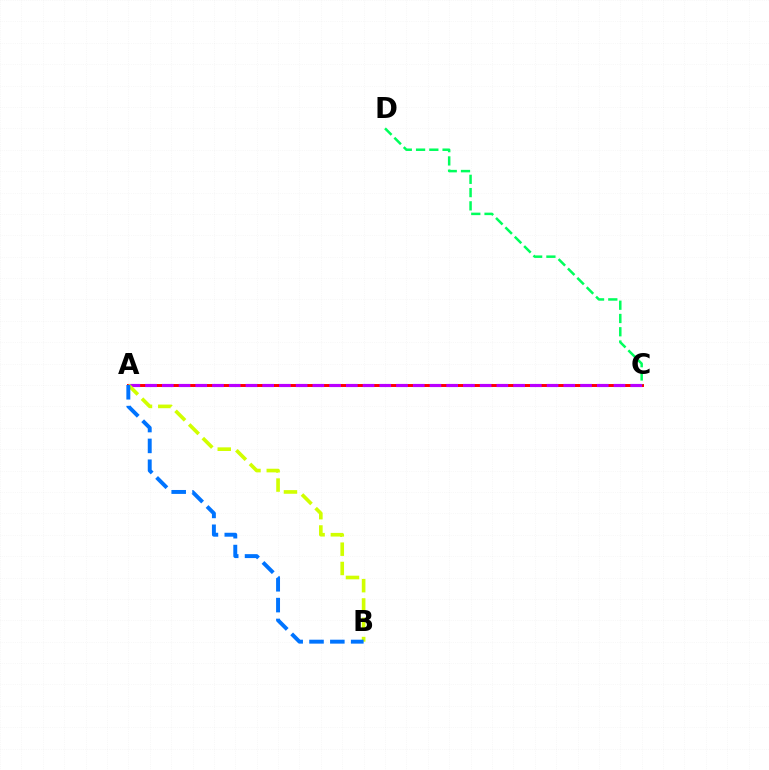{('A', 'C'): [{'color': '#ff0000', 'line_style': 'solid', 'thickness': 2.13}, {'color': '#b900ff', 'line_style': 'dashed', 'thickness': 2.27}], ('C', 'D'): [{'color': '#00ff5c', 'line_style': 'dashed', 'thickness': 1.8}], ('A', 'B'): [{'color': '#d1ff00', 'line_style': 'dashed', 'thickness': 2.62}, {'color': '#0074ff', 'line_style': 'dashed', 'thickness': 2.83}]}